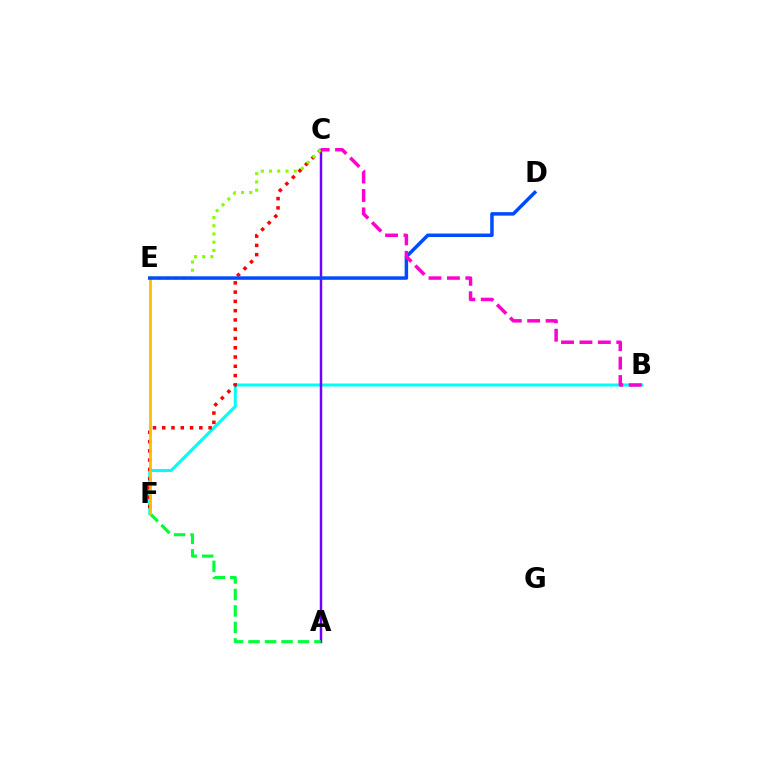{('B', 'F'): [{'color': '#00fff6', 'line_style': 'solid', 'thickness': 2.19}], ('A', 'C'): [{'color': '#7200ff', 'line_style': 'solid', 'thickness': 1.78}], ('C', 'F'): [{'color': '#ff0000', 'line_style': 'dotted', 'thickness': 2.52}], ('A', 'F'): [{'color': '#00ff39', 'line_style': 'dashed', 'thickness': 2.24}], ('C', 'E'): [{'color': '#84ff00', 'line_style': 'dotted', 'thickness': 2.24}], ('E', 'F'): [{'color': '#ffbd00', 'line_style': 'solid', 'thickness': 1.99}], ('D', 'E'): [{'color': '#004bff', 'line_style': 'solid', 'thickness': 2.51}], ('B', 'C'): [{'color': '#ff00cf', 'line_style': 'dashed', 'thickness': 2.5}]}